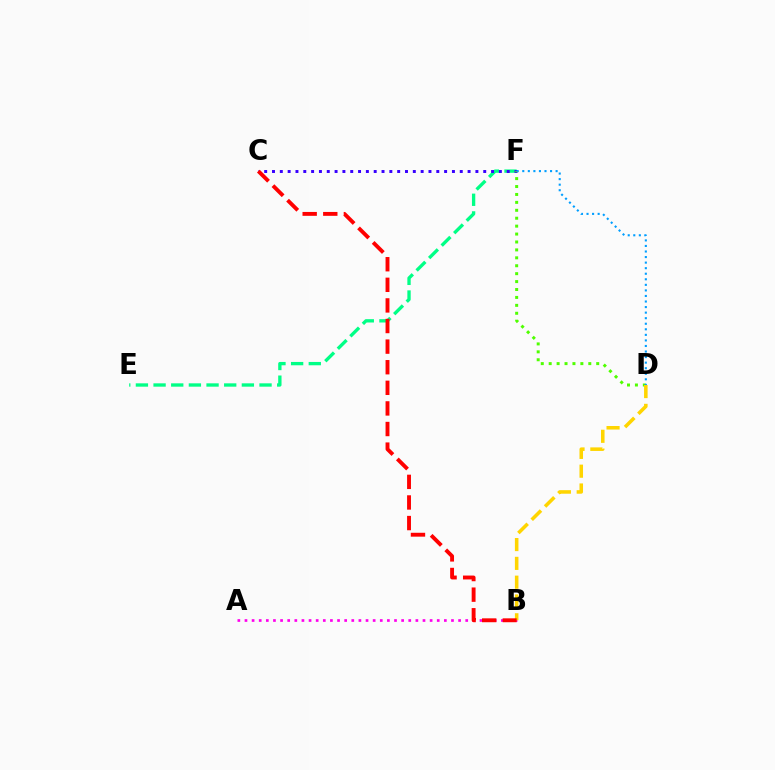{('E', 'F'): [{'color': '#00ff86', 'line_style': 'dashed', 'thickness': 2.4}], ('C', 'F'): [{'color': '#3700ff', 'line_style': 'dotted', 'thickness': 2.13}], ('A', 'B'): [{'color': '#ff00ed', 'line_style': 'dotted', 'thickness': 1.93}], ('D', 'F'): [{'color': '#4fff00', 'line_style': 'dotted', 'thickness': 2.15}, {'color': '#009eff', 'line_style': 'dotted', 'thickness': 1.51}], ('B', 'D'): [{'color': '#ffd500', 'line_style': 'dashed', 'thickness': 2.55}], ('B', 'C'): [{'color': '#ff0000', 'line_style': 'dashed', 'thickness': 2.8}]}